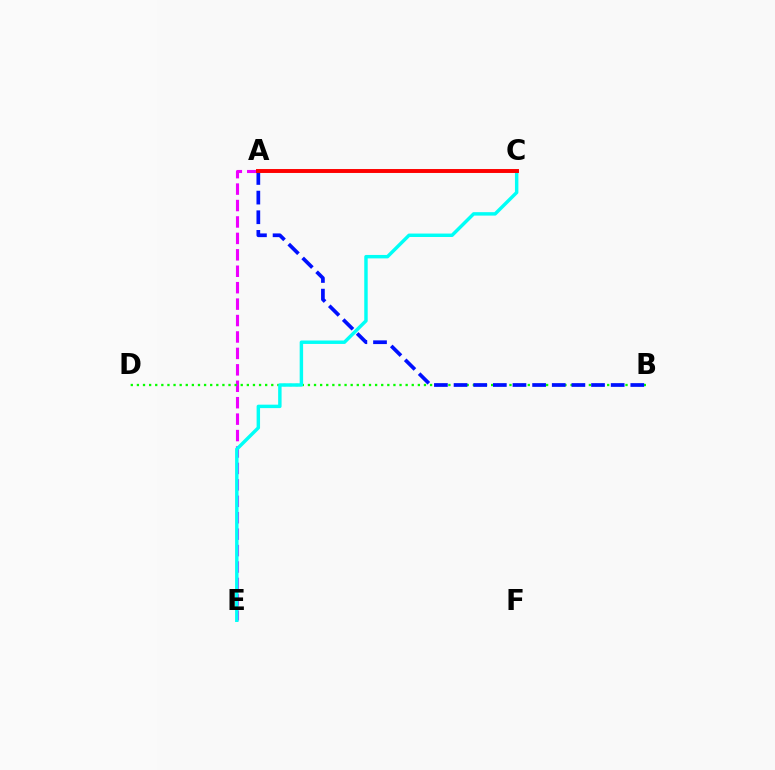{('A', 'C'): [{'color': '#fcf500', 'line_style': 'dashed', 'thickness': 1.7}, {'color': '#ff0000', 'line_style': 'solid', 'thickness': 2.82}], ('A', 'E'): [{'color': '#ee00ff', 'line_style': 'dashed', 'thickness': 2.23}], ('B', 'D'): [{'color': '#08ff00', 'line_style': 'dotted', 'thickness': 1.66}], ('A', 'B'): [{'color': '#0010ff', 'line_style': 'dashed', 'thickness': 2.67}], ('C', 'E'): [{'color': '#00fff6', 'line_style': 'solid', 'thickness': 2.48}]}